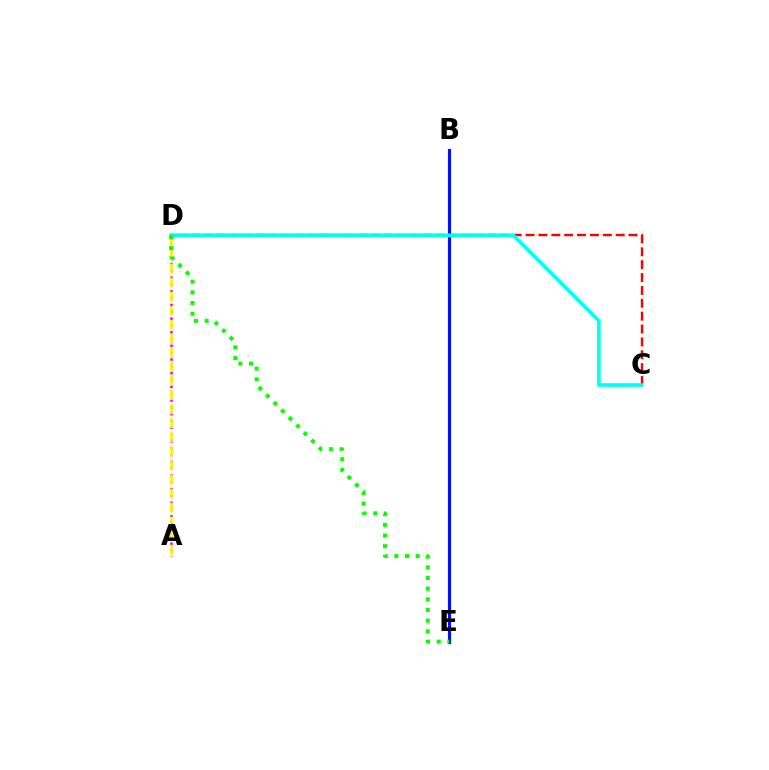{('B', 'E'): [{'color': '#0010ff', 'line_style': 'solid', 'thickness': 2.26}], ('C', 'D'): [{'color': '#ff0000', 'line_style': 'dashed', 'thickness': 1.75}, {'color': '#00fff6', 'line_style': 'solid', 'thickness': 2.62}], ('A', 'D'): [{'color': '#ee00ff', 'line_style': 'dotted', 'thickness': 1.85}, {'color': '#fcf500', 'line_style': 'dashed', 'thickness': 1.91}], ('D', 'E'): [{'color': '#08ff00', 'line_style': 'dotted', 'thickness': 2.9}]}